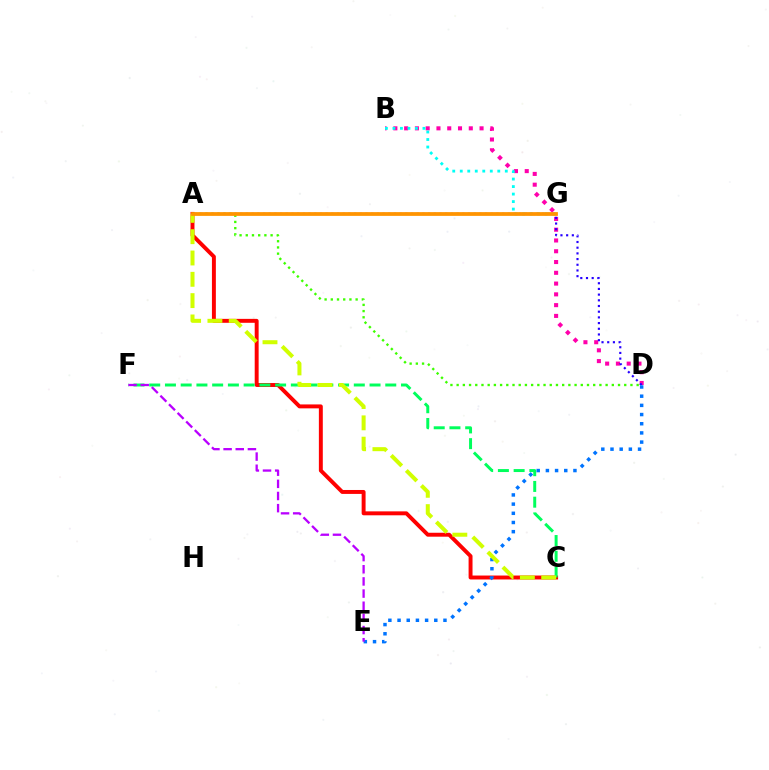{('B', 'D'): [{'color': '#ff00ac', 'line_style': 'dotted', 'thickness': 2.93}], ('A', 'D'): [{'color': '#2500ff', 'line_style': 'dotted', 'thickness': 1.55}, {'color': '#3dff00', 'line_style': 'dotted', 'thickness': 1.69}], ('A', 'C'): [{'color': '#ff0000', 'line_style': 'solid', 'thickness': 2.83}, {'color': '#d1ff00', 'line_style': 'dashed', 'thickness': 2.9}], ('C', 'F'): [{'color': '#00ff5c', 'line_style': 'dashed', 'thickness': 2.14}], ('D', 'E'): [{'color': '#0074ff', 'line_style': 'dotted', 'thickness': 2.5}], ('E', 'F'): [{'color': '#b900ff', 'line_style': 'dashed', 'thickness': 1.65}], ('B', 'G'): [{'color': '#00fff6', 'line_style': 'dotted', 'thickness': 2.04}], ('A', 'G'): [{'color': '#ff9400', 'line_style': 'solid', 'thickness': 2.71}]}